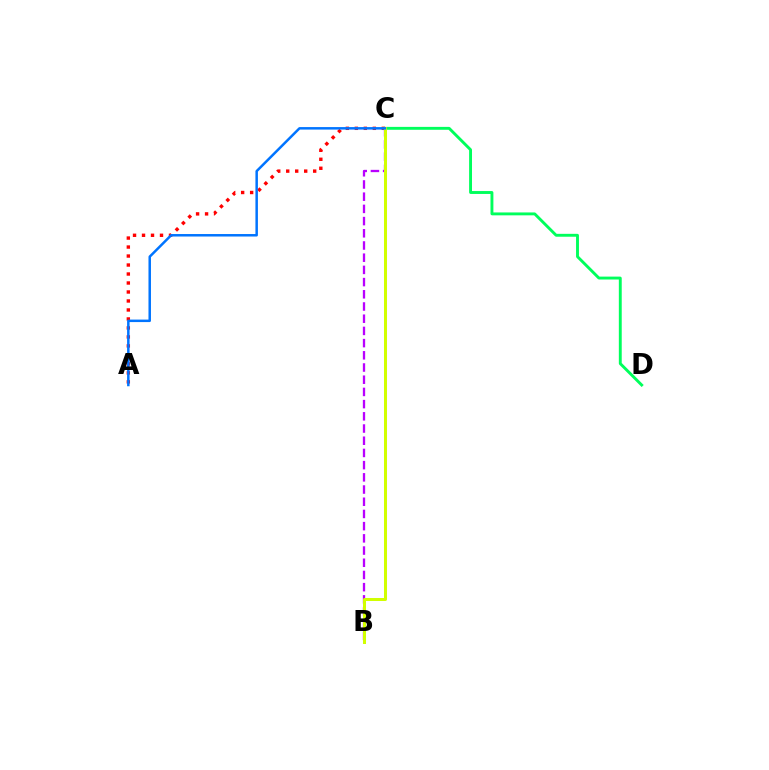{('A', 'C'): [{'color': '#ff0000', 'line_style': 'dotted', 'thickness': 2.44}, {'color': '#0074ff', 'line_style': 'solid', 'thickness': 1.8}], ('B', 'C'): [{'color': '#b900ff', 'line_style': 'dashed', 'thickness': 1.66}, {'color': '#d1ff00', 'line_style': 'solid', 'thickness': 2.17}], ('C', 'D'): [{'color': '#00ff5c', 'line_style': 'solid', 'thickness': 2.08}]}